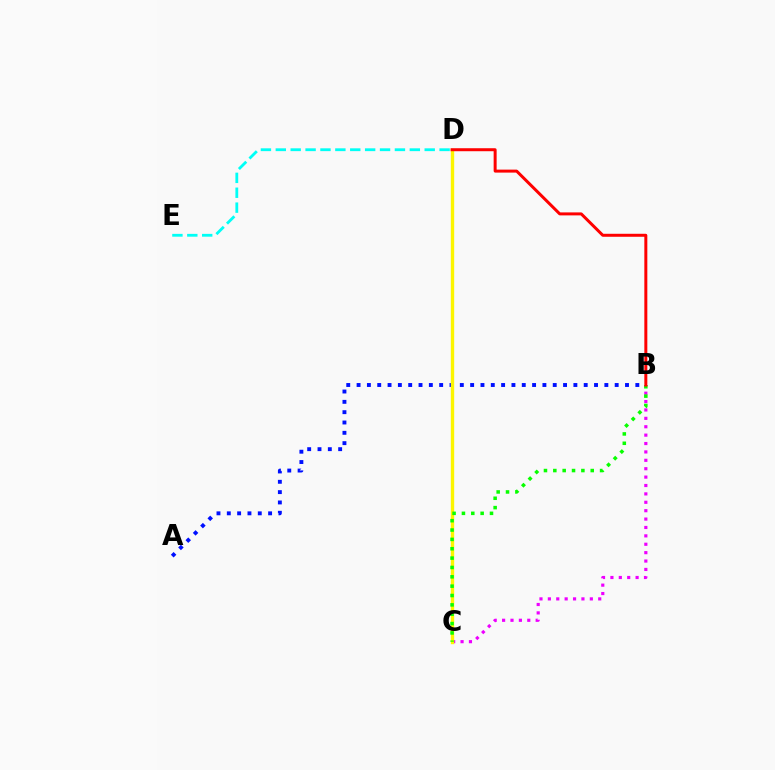{('A', 'B'): [{'color': '#0010ff', 'line_style': 'dotted', 'thickness': 2.81}], ('D', 'E'): [{'color': '#00fff6', 'line_style': 'dashed', 'thickness': 2.02}], ('B', 'C'): [{'color': '#ee00ff', 'line_style': 'dotted', 'thickness': 2.28}, {'color': '#08ff00', 'line_style': 'dotted', 'thickness': 2.54}], ('C', 'D'): [{'color': '#fcf500', 'line_style': 'solid', 'thickness': 2.43}], ('B', 'D'): [{'color': '#ff0000', 'line_style': 'solid', 'thickness': 2.15}]}